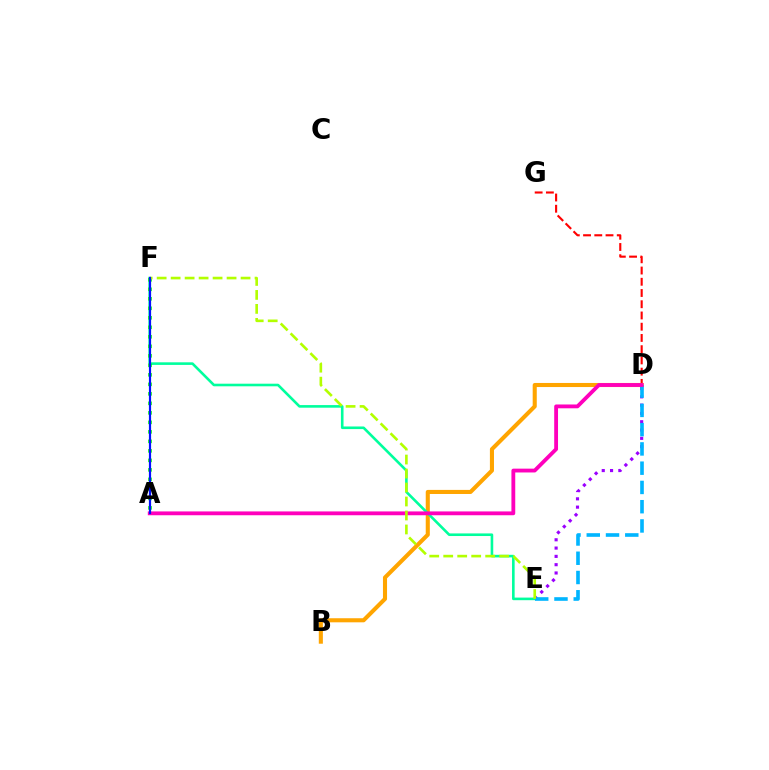{('D', 'G'): [{'color': '#ff0000', 'line_style': 'dashed', 'thickness': 1.53}], ('D', 'E'): [{'color': '#9b00ff', 'line_style': 'dotted', 'thickness': 2.26}, {'color': '#00b5ff', 'line_style': 'dashed', 'thickness': 2.62}], ('B', 'D'): [{'color': '#ffa500', 'line_style': 'solid', 'thickness': 2.94}], ('E', 'F'): [{'color': '#00ff9d', 'line_style': 'solid', 'thickness': 1.88}, {'color': '#b3ff00', 'line_style': 'dashed', 'thickness': 1.9}], ('A', 'F'): [{'color': '#08ff00', 'line_style': 'dotted', 'thickness': 2.58}, {'color': '#0010ff', 'line_style': 'solid', 'thickness': 1.58}], ('A', 'D'): [{'color': '#ff00bd', 'line_style': 'solid', 'thickness': 2.75}]}